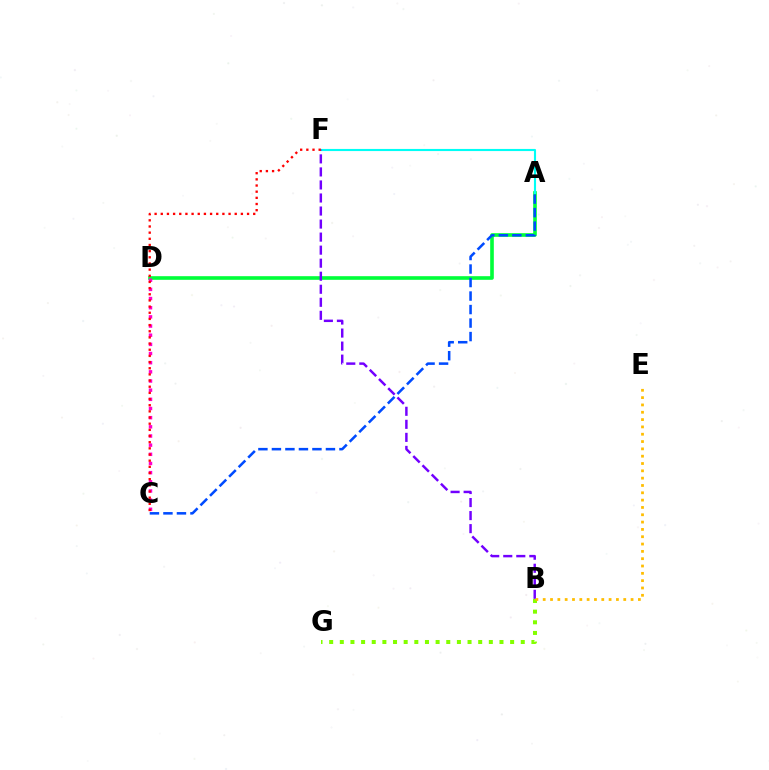{('B', 'G'): [{'color': '#84ff00', 'line_style': 'dotted', 'thickness': 2.89}], ('A', 'D'): [{'color': '#00ff39', 'line_style': 'solid', 'thickness': 2.62}], ('C', 'D'): [{'color': '#ff00cf', 'line_style': 'dotted', 'thickness': 2.49}], ('A', 'F'): [{'color': '#00fff6', 'line_style': 'solid', 'thickness': 1.53}], ('B', 'F'): [{'color': '#7200ff', 'line_style': 'dashed', 'thickness': 1.77}], ('A', 'C'): [{'color': '#004bff', 'line_style': 'dashed', 'thickness': 1.83}], ('C', 'F'): [{'color': '#ff0000', 'line_style': 'dotted', 'thickness': 1.67}], ('B', 'E'): [{'color': '#ffbd00', 'line_style': 'dotted', 'thickness': 1.99}]}